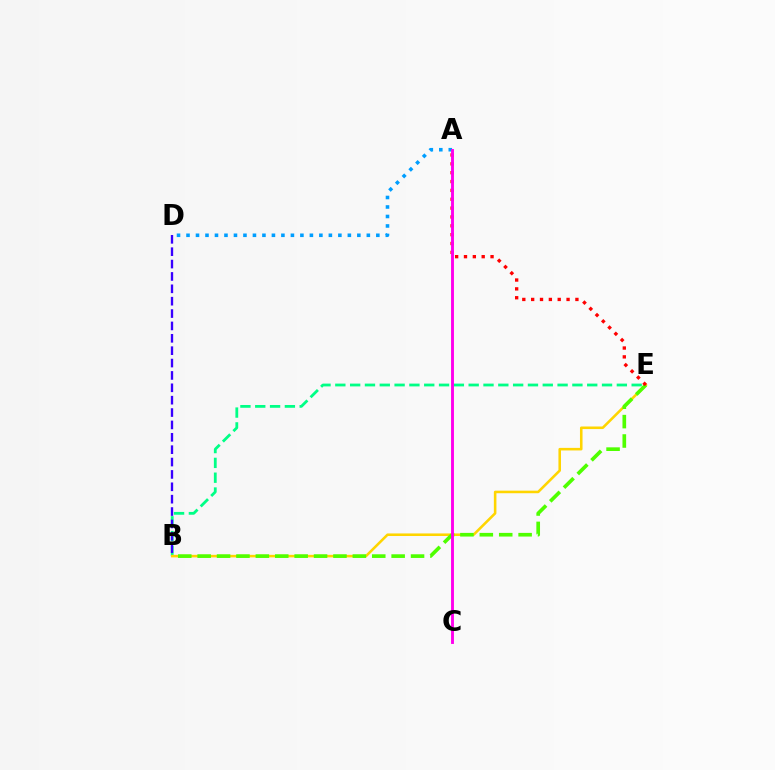{('B', 'E'): [{'color': '#00ff86', 'line_style': 'dashed', 'thickness': 2.01}, {'color': '#ffd500', 'line_style': 'solid', 'thickness': 1.85}, {'color': '#4fff00', 'line_style': 'dashed', 'thickness': 2.64}], ('B', 'D'): [{'color': '#3700ff', 'line_style': 'dashed', 'thickness': 1.68}], ('A', 'E'): [{'color': '#ff0000', 'line_style': 'dotted', 'thickness': 2.41}], ('A', 'D'): [{'color': '#009eff', 'line_style': 'dotted', 'thickness': 2.58}], ('A', 'C'): [{'color': '#ff00ed', 'line_style': 'solid', 'thickness': 2.08}]}